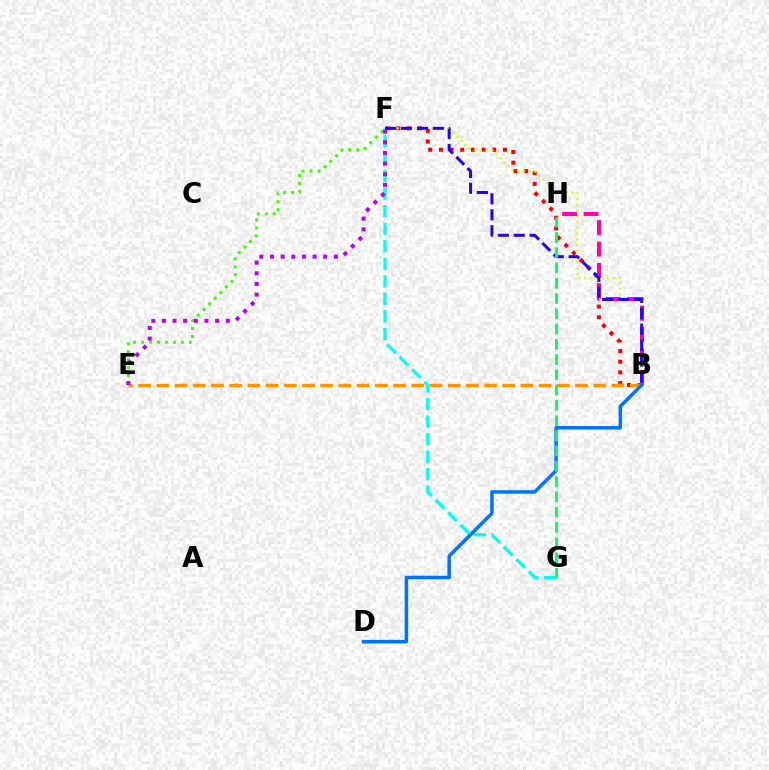{('B', 'F'): [{'color': '#ff0000', 'line_style': 'dotted', 'thickness': 2.9}, {'color': '#d1ff00', 'line_style': 'dotted', 'thickness': 1.56}, {'color': '#2500ff', 'line_style': 'dashed', 'thickness': 2.17}], ('E', 'F'): [{'color': '#3dff00', 'line_style': 'dotted', 'thickness': 2.16}, {'color': '#b900ff', 'line_style': 'dotted', 'thickness': 2.89}], ('B', 'H'): [{'color': '#ff00ac', 'line_style': 'dashed', 'thickness': 2.91}], ('F', 'G'): [{'color': '#00fff6', 'line_style': 'dashed', 'thickness': 2.38}], ('B', 'E'): [{'color': '#ff9400', 'line_style': 'dashed', 'thickness': 2.47}], ('B', 'D'): [{'color': '#0074ff', 'line_style': 'solid', 'thickness': 2.52}], ('G', 'H'): [{'color': '#00ff5c', 'line_style': 'dashed', 'thickness': 2.07}]}